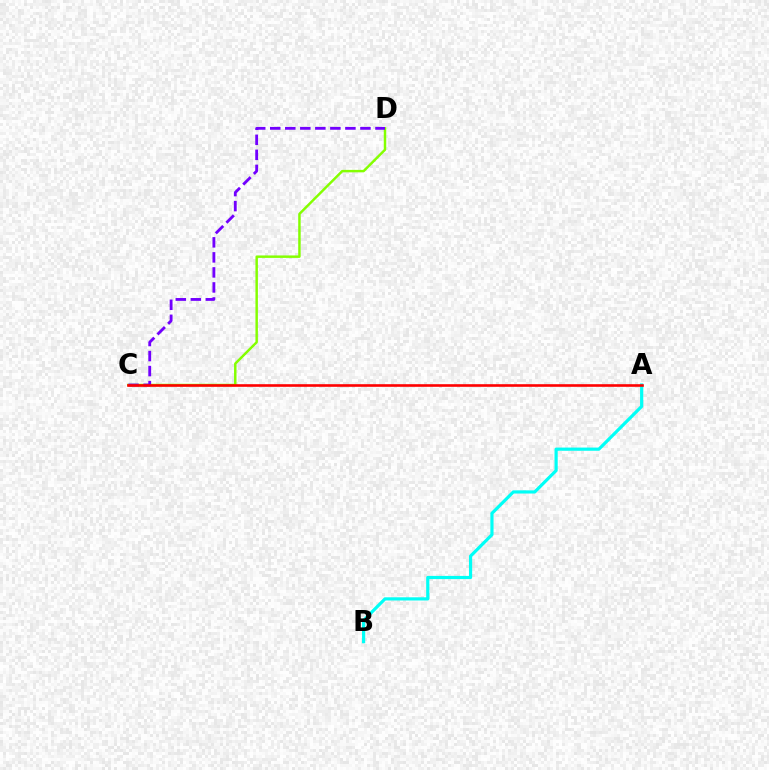{('A', 'B'): [{'color': '#00fff6', 'line_style': 'solid', 'thickness': 2.29}], ('C', 'D'): [{'color': '#84ff00', 'line_style': 'solid', 'thickness': 1.77}, {'color': '#7200ff', 'line_style': 'dashed', 'thickness': 2.04}], ('A', 'C'): [{'color': '#ff0000', 'line_style': 'solid', 'thickness': 1.88}]}